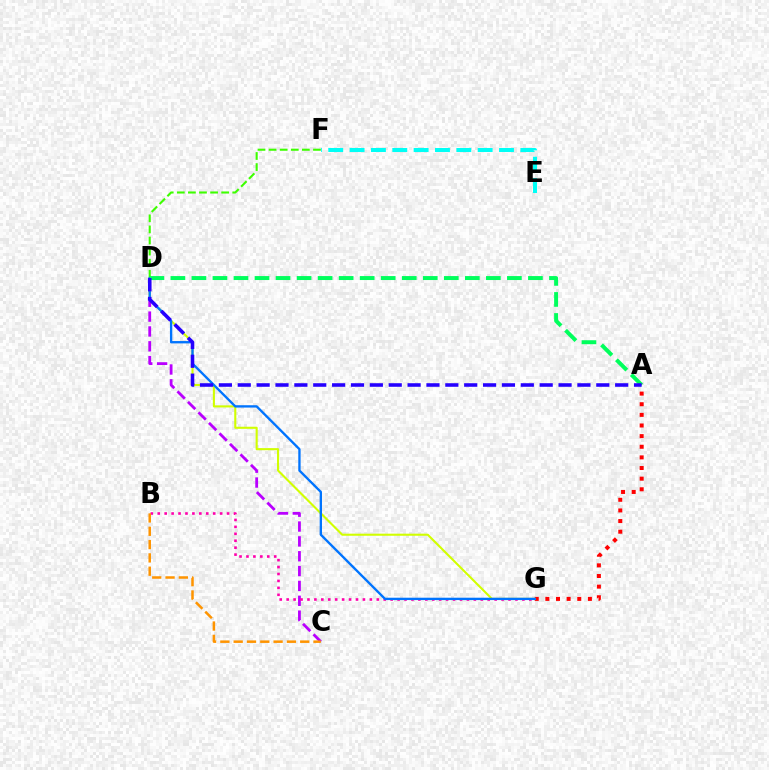{('A', 'G'): [{'color': '#ff0000', 'line_style': 'dotted', 'thickness': 2.89}], ('E', 'F'): [{'color': '#00fff6', 'line_style': 'dashed', 'thickness': 2.9}], ('C', 'D'): [{'color': '#b900ff', 'line_style': 'dashed', 'thickness': 2.02}], ('D', 'G'): [{'color': '#d1ff00', 'line_style': 'solid', 'thickness': 1.51}, {'color': '#0074ff', 'line_style': 'solid', 'thickness': 1.69}], ('B', 'G'): [{'color': '#ff00ac', 'line_style': 'dotted', 'thickness': 1.88}], ('B', 'C'): [{'color': '#ff9400', 'line_style': 'dashed', 'thickness': 1.81}], ('D', 'F'): [{'color': '#3dff00', 'line_style': 'dashed', 'thickness': 1.51}], ('A', 'D'): [{'color': '#00ff5c', 'line_style': 'dashed', 'thickness': 2.86}, {'color': '#2500ff', 'line_style': 'dashed', 'thickness': 2.56}]}